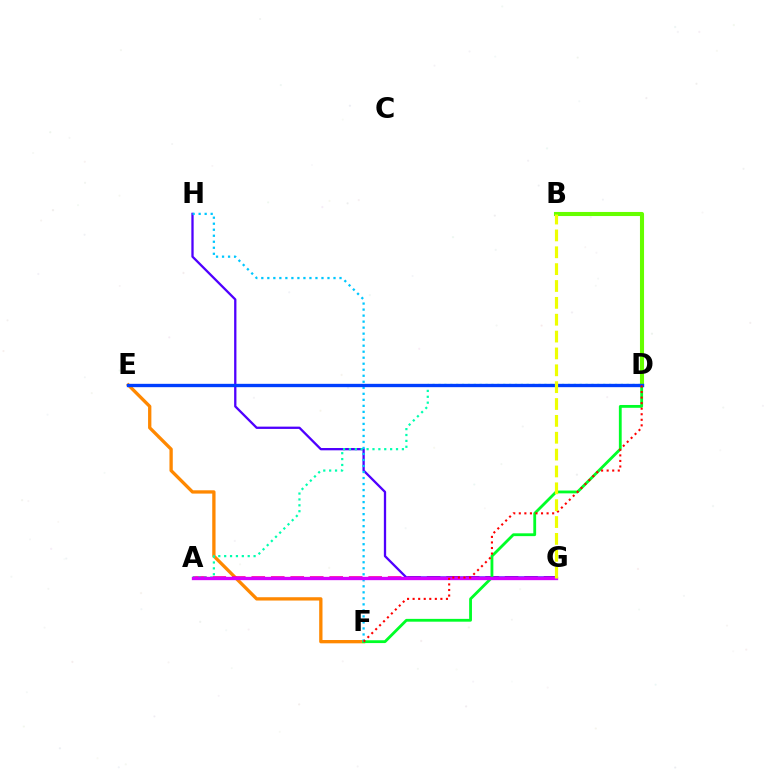{('E', 'F'): [{'color': '#ff8800', 'line_style': 'solid', 'thickness': 2.38}], ('A', 'G'): [{'color': '#ff00a0', 'line_style': 'dashed', 'thickness': 2.65}, {'color': '#d600ff', 'line_style': 'solid', 'thickness': 2.39}], ('G', 'H'): [{'color': '#4f00ff', 'line_style': 'solid', 'thickness': 1.66}], ('D', 'F'): [{'color': '#00ff27', 'line_style': 'solid', 'thickness': 2.03}, {'color': '#ff0000', 'line_style': 'dotted', 'thickness': 1.51}], ('B', 'D'): [{'color': '#66ff00', 'line_style': 'solid', 'thickness': 2.94}], ('A', 'D'): [{'color': '#00ffaf', 'line_style': 'dotted', 'thickness': 1.6}], ('F', 'H'): [{'color': '#00c7ff', 'line_style': 'dotted', 'thickness': 1.63}], ('D', 'E'): [{'color': '#003fff', 'line_style': 'solid', 'thickness': 2.41}], ('B', 'G'): [{'color': '#eeff00', 'line_style': 'dashed', 'thickness': 2.29}]}